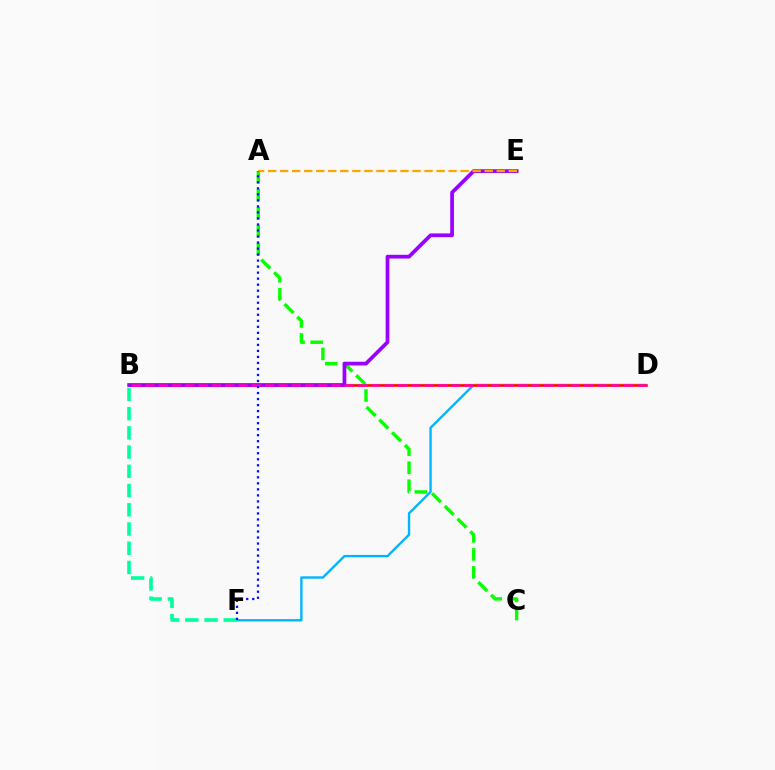{('D', 'F'): [{'color': '#00b5ff', 'line_style': 'solid', 'thickness': 1.71}], ('B', 'D'): [{'color': '#b3ff00', 'line_style': 'solid', 'thickness': 1.68}, {'color': '#ff0000', 'line_style': 'solid', 'thickness': 1.82}, {'color': '#ff00bd', 'line_style': 'dashed', 'thickness': 1.81}], ('B', 'F'): [{'color': '#00ff9d', 'line_style': 'dashed', 'thickness': 2.61}], ('A', 'C'): [{'color': '#08ff00', 'line_style': 'dashed', 'thickness': 2.45}], ('B', 'E'): [{'color': '#9b00ff', 'line_style': 'solid', 'thickness': 2.68}], ('A', 'E'): [{'color': '#ffa500', 'line_style': 'dashed', 'thickness': 1.63}], ('A', 'F'): [{'color': '#0010ff', 'line_style': 'dotted', 'thickness': 1.64}]}